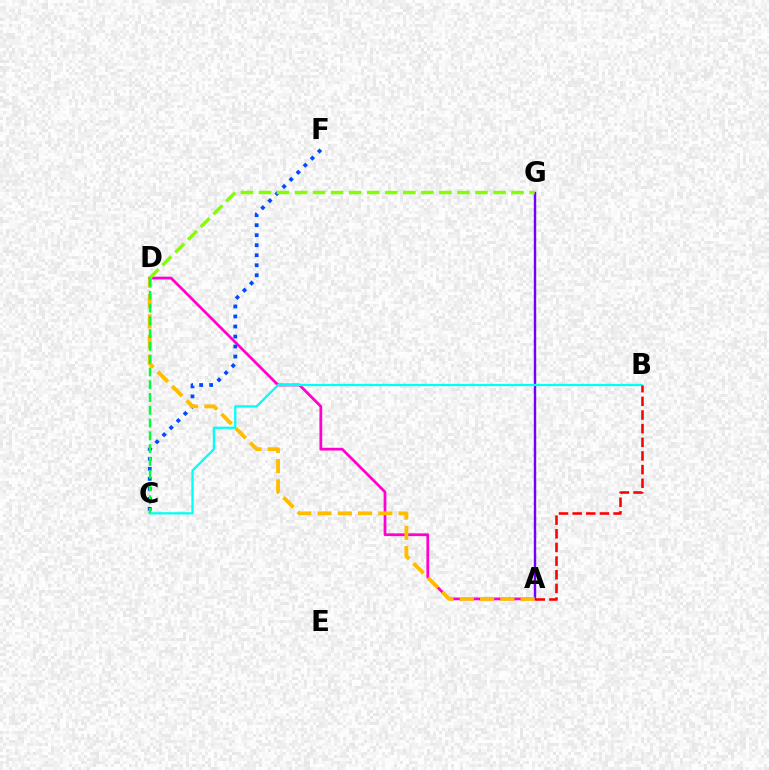{('A', 'D'): [{'color': '#ff00cf', 'line_style': 'solid', 'thickness': 1.98}, {'color': '#ffbd00', 'line_style': 'dashed', 'thickness': 2.75}], ('C', 'F'): [{'color': '#004bff', 'line_style': 'dotted', 'thickness': 2.72}], ('A', 'G'): [{'color': '#7200ff', 'line_style': 'solid', 'thickness': 1.74}], ('D', 'G'): [{'color': '#84ff00', 'line_style': 'dashed', 'thickness': 2.45}], ('B', 'C'): [{'color': '#00fff6', 'line_style': 'solid', 'thickness': 1.63}], ('C', 'D'): [{'color': '#00ff39', 'line_style': 'dashed', 'thickness': 1.74}], ('A', 'B'): [{'color': '#ff0000', 'line_style': 'dashed', 'thickness': 1.85}]}